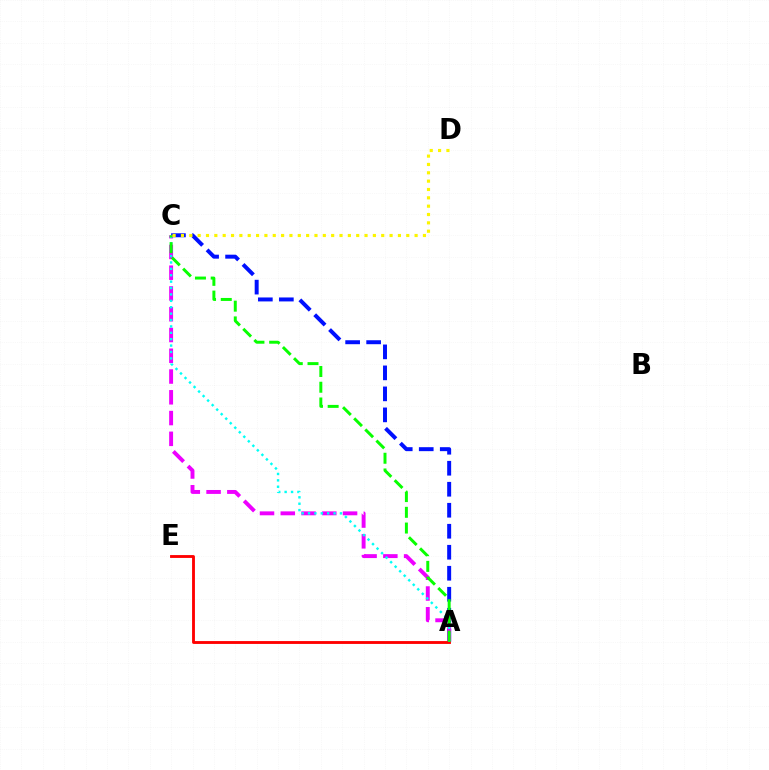{('A', 'C'): [{'color': '#0010ff', 'line_style': 'dashed', 'thickness': 2.85}, {'color': '#ee00ff', 'line_style': 'dashed', 'thickness': 2.82}, {'color': '#00fff6', 'line_style': 'dotted', 'thickness': 1.74}, {'color': '#08ff00', 'line_style': 'dashed', 'thickness': 2.14}], ('A', 'E'): [{'color': '#ff0000', 'line_style': 'solid', 'thickness': 2.05}], ('C', 'D'): [{'color': '#fcf500', 'line_style': 'dotted', 'thickness': 2.27}]}